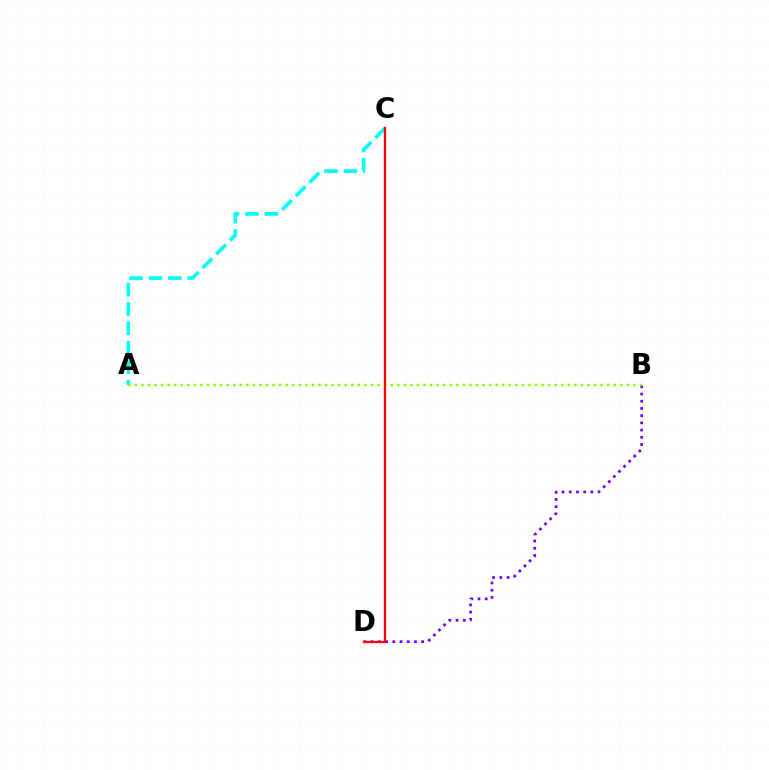{('B', 'D'): [{'color': '#7200ff', 'line_style': 'dotted', 'thickness': 1.96}], ('A', 'C'): [{'color': '#00fff6', 'line_style': 'dashed', 'thickness': 2.63}], ('A', 'B'): [{'color': '#84ff00', 'line_style': 'dotted', 'thickness': 1.78}], ('C', 'D'): [{'color': '#ff0000', 'line_style': 'solid', 'thickness': 1.67}]}